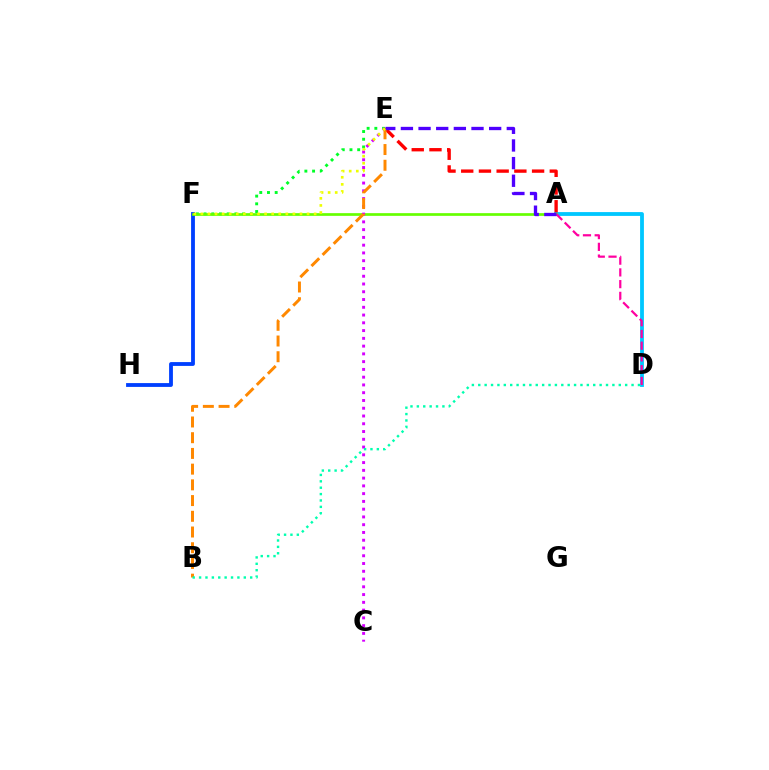{('A', 'D'): [{'color': '#00c7ff', 'line_style': 'solid', 'thickness': 2.75}, {'color': '#ff00a0', 'line_style': 'dashed', 'thickness': 1.59}], ('A', 'E'): [{'color': '#ff0000', 'line_style': 'dashed', 'thickness': 2.41}, {'color': '#4f00ff', 'line_style': 'dashed', 'thickness': 2.4}], ('F', 'H'): [{'color': '#003fff', 'line_style': 'solid', 'thickness': 2.75}], ('E', 'F'): [{'color': '#00ff27', 'line_style': 'dotted', 'thickness': 2.09}, {'color': '#eeff00', 'line_style': 'dotted', 'thickness': 1.92}], ('A', 'F'): [{'color': '#66ff00', 'line_style': 'solid', 'thickness': 1.95}], ('C', 'E'): [{'color': '#d600ff', 'line_style': 'dotted', 'thickness': 2.11}], ('B', 'E'): [{'color': '#ff8800', 'line_style': 'dashed', 'thickness': 2.14}], ('B', 'D'): [{'color': '#00ffaf', 'line_style': 'dotted', 'thickness': 1.74}]}